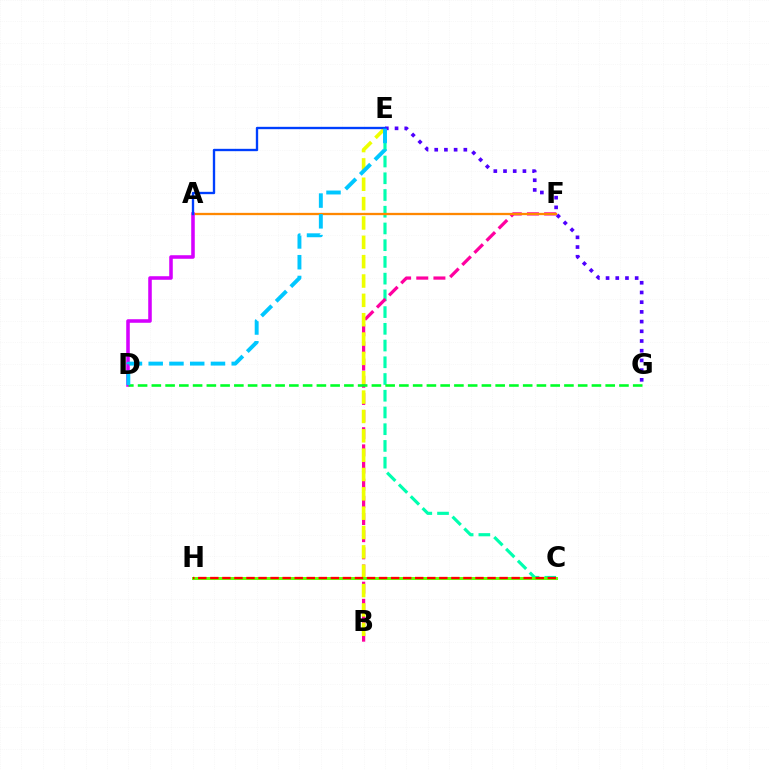{('C', 'E'): [{'color': '#00ffaf', 'line_style': 'dashed', 'thickness': 2.27}], ('B', 'F'): [{'color': '#ff00a0', 'line_style': 'dashed', 'thickness': 2.33}], ('B', 'E'): [{'color': '#eeff00', 'line_style': 'dashed', 'thickness': 2.63}], ('A', 'F'): [{'color': '#ff8800', 'line_style': 'solid', 'thickness': 1.65}], ('C', 'H'): [{'color': '#66ff00', 'line_style': 'solid', 'thickness': 2.14}, {'color': '#ff0000', 'line_style': 'dashed', 'thickness': 1.64}], ('A', 'D'): [{'color': '#d600ff', 'line_style': 'solid', 'thickness': 2.56}], ('E', 'G'): [{'color': '#4f00ff', 'line_style': 'dotted', 'thickness': 2.64}], ('A', 'E'): [{'color': '#003fff', 'line_style': 'solid', 'thickness': 1.69}], ('D', 'G'): [{'color': '#00ff27', 'line_style': 'dashed', 'thickness': 1.87}], ('D', 'E'): [{'color': '#00c7ff', 'line_style': 'dashed', 'thickness': 2.82}]}